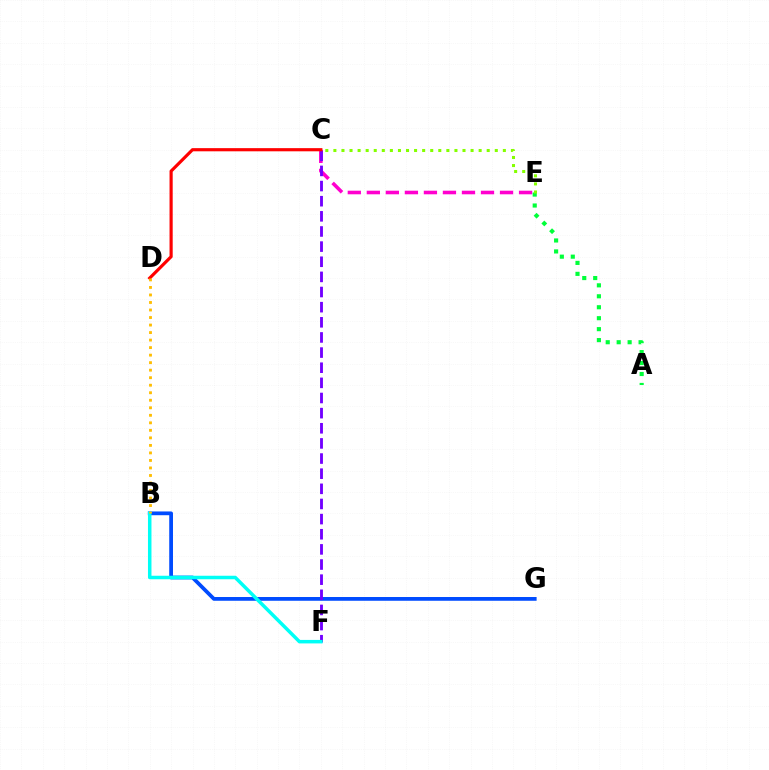{('B', 'G'): [{'color': '#004bff', 'line_style': 'solid', 'thickness': 2.71}], ('C', 'E'): [{'color': '#ff00cf', 'line_style': 'dashed', 'thickness': 2.58}, {'color': '#84ff00', 'line_style': 'dotted', 'thickness': 2.19}], ('C', 'F'): [{'color': '#7200ff', 'line_style': 'dashed', 'thickness': 2.06}], ('C', 'D'): [{'color': '#ff0000', 'line_style': 'solid', 'thickness': 2.28}], ('A', 'E'): [{'color': '#00ff39', 'line_style': 'dotted', 'thickness': 2.98}], ('B', 'F'): [{'color': '#00fff6', 'line_style': 'solid', 'thickness': 2.52}], ('B', 'D'): [{'color': '#ffbd00', 'line_style': 'dotted', 'thickness': 2.04}]}